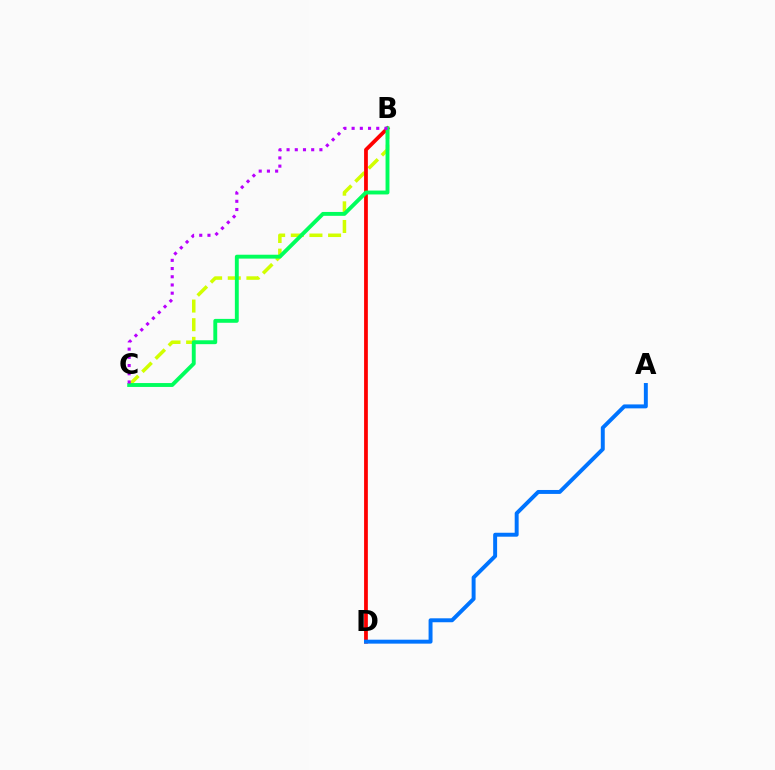{('B', 'C'): [{'color': '#d1ff00', 'line_style': 'dashed', 'thickness': 2.53}, {'color': '#00ff5c', 'line_style': 'solid', 'thickness': 2.8}, {'color': '#b900ff', 'line_style': 'dotted', 'thickness': 2.23}], ('B', 'D'): [{'color': '#ff0000', 'line_style': 'solid', 'thickness': 2.71}], ('A', 'D'): [{'color': '#0074ff', 'line_style': 'solid', 'thickness': 2.84}]}